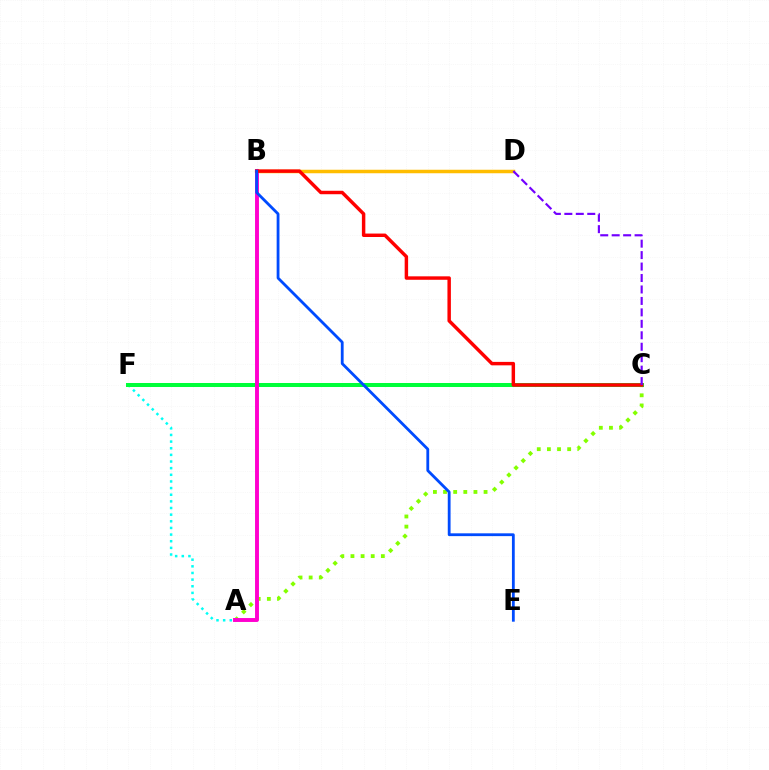{('A', 'C'): [{'color': '#84ff00', 'line_style': 'dotted', 'thickness': 2.75}], ('A', 'F'): [{'color': '#00fff6', 'line_style': 'dotted', 'thickness': 1.8}], ('C', 'F'): [{'color': '#00ff39', 'line_style': 'solid', 'thickness': 2.89}], ('B', 'D'): [{'color': '#ffbd00', 'line_style': 'solid', 'thickness': 2.52}], ('A', 'B'): [{'color': '#ff00cf', 'line_style': 'solid', 'thickness': 2.82}], ('B', 'C'): [{'color': '#ff0000', 'line_style': 'solid', 'thickness': 2.48}], ('C', 'D'): [{'color': '#7200ff', 'line_style': 'dashed', 'thickness': 1.56}], ('B', 'E'): [{'color': '#004bff', 'line_style': 'solid', 'thickness': 2.02}]}